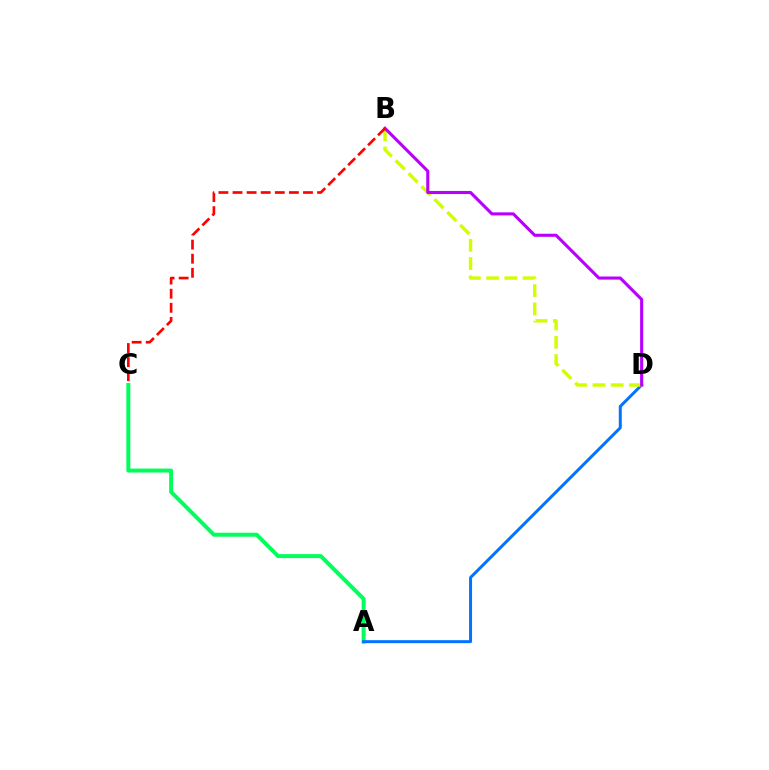{('A', 'C'): [{'color': '#00ff5c', 'line_style': 'solid', 'thickness': 2.85}], ('A', 'D'): [{'color': '#0074ff', 'line_style': 'solid', 'thickness': 2.15}], ('B', 'D'): [{'color': '#d1ff00', 'line_style': 'dashed', 'thickness': 2.48}, {'color': '#b900ff', 'line_style': 'solid', 'thickness': 2.22}], ('B', 'C'): [{'color': '#ff0000', 'line_style': 'dashed', 'thickness': 1.91}]}